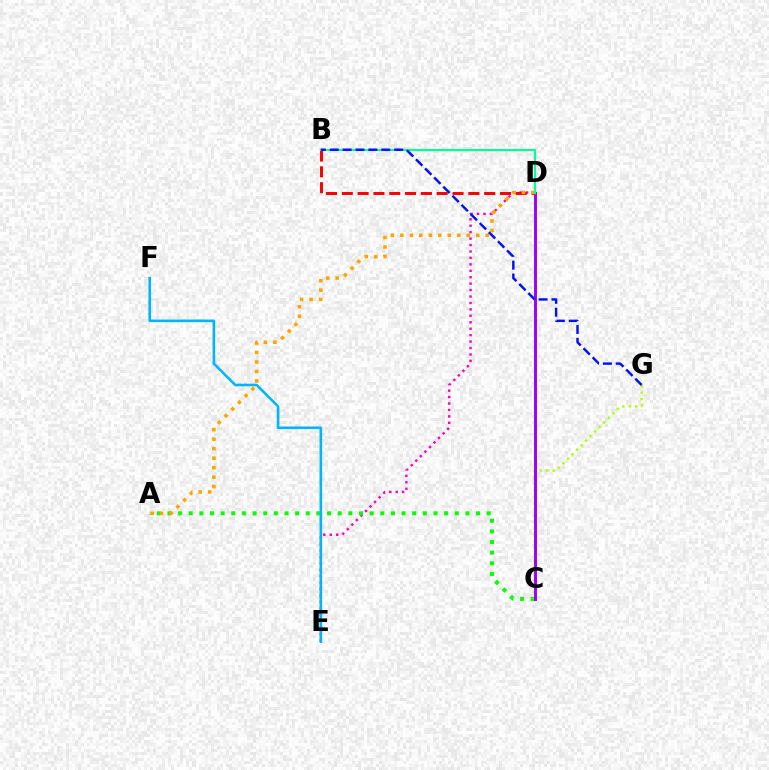{('D', 'E'): [{'color': '#ff00bd', 'line_style': 'dotted', 'thickness': 1.75}], ('A', 'C'): [{'color': '#08ff00', 'line_style': 'dotted', 'thickness': 2.89}], ('C', 'G'): [{'color': '#b3ff00', 'line_style': 'dotted', 'thickness': 1.74}], ('C', 'D'): [{'color': '#9b00ff', 'line_style': 'solid', 'thickness': 2.11}], ('B', 'D'): [{'color': '#ff0000', 'line_style': 'dashed', 'thickness': 2.15}, {'color': '#00ff9d', 'line_style': 'solid', 'thickness': 1.54}], ('A', 'D'): [{'color': '#ffa500', 'line_style': 'dotted', 'thickness': 2.58}], ('E', 'F'): [{'color': '#00b5ff', 'line_style': 'solid', 'thickness': 1.88}], ('B', 'G'): [{'color': '#0010ff', 'line_style': 'dashed', 'thickness': 1.75}]}